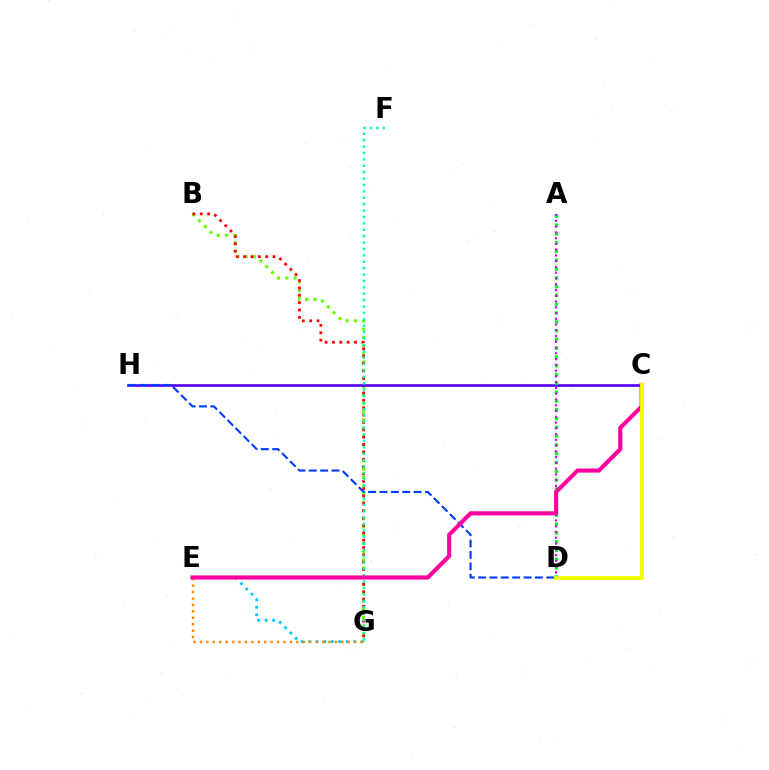{('B', 'G'): [{'color': '#66ff00', 'line_style': 'dotted', 'thickness': 2.24}, {'color': '#ff0000', 'line_style': 'dotted', 'thickness': 2.0}], ('E', 'G'): [{'color': '#00c7ff', 'line_style': 'dotted', 'thickness': 2.04}, {'color': '#ff8800', 'line_style': 'dotted', 'thickness': 1.75}], ('C', 'H'): [{'color': '#4f00ff', 'line_style': 'solid', 'thickness': 1.9}], ('A', 'D'): [{'color': '#00ff27', 'line_style': 'dotted', 'thickness': 2.39}, {'color': '#d600ff', 'line_style': 'dotted', 'thickness': 1.57}], ('F', 'G'): [{'color': '#00ffaf', 'line_style': 'dotted', 'thickness': 1.74}], ('D', 'H'): [{'color': '#003fff', 'line_style': 'dashed', 'thickness': 1.54}], ('C', 'E'): [{'color': '#ff00a0', 'line_style': 'solid', 'thickness': 2.98}], ('C', 'D'): [{'color': '#eeff00', 'line_style': 'solid', 'thickness': 2.79}]}